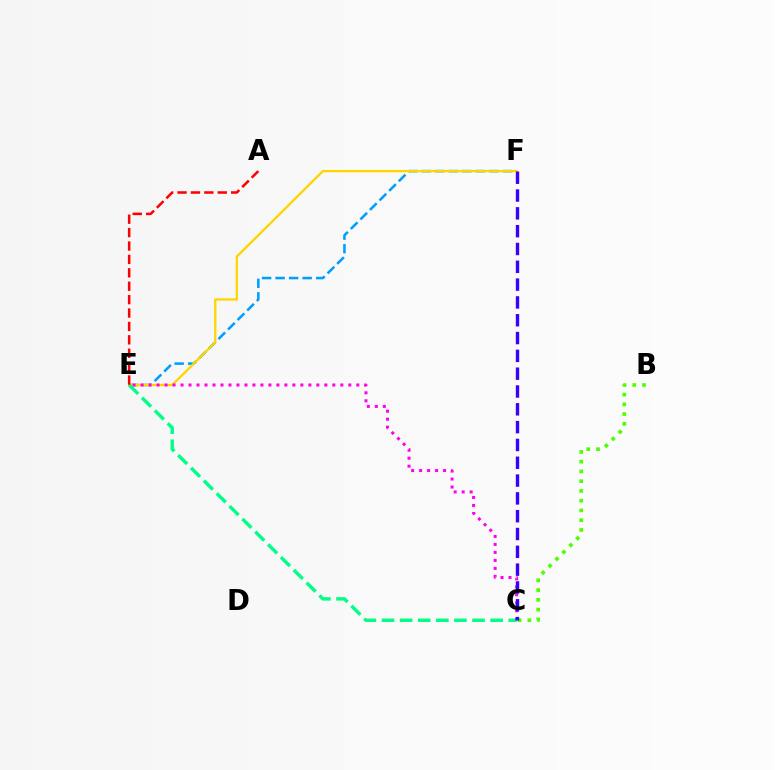{('E', 'F'): [{'color': '#009eff', 'line_style': 'dashed', 'thickness': 1.84}, {'color': '#ffd500', 'line_style': 'solid', 'thickness': 1.66}], ('B', 'C'): [{'color': '#4fff00', 'line_style': 'dotted', 'thickness': 2.65}], ('C', 'E'): [{'color': '#00ff86', 'line_style': 'dashed', 'thickness': 2.46}, {'color': '#ff00ed', 'line_style': 'dotted', 'thickness': 2.17}], ('C', 'F'): [{'color': '#3700ff', 'line_style': 'dashed', 'thickness': 2.42}], ('A', 'E'): [{'color': '#ff0000', 'line_style': 'dashed', 'thickness': 1.82}]}